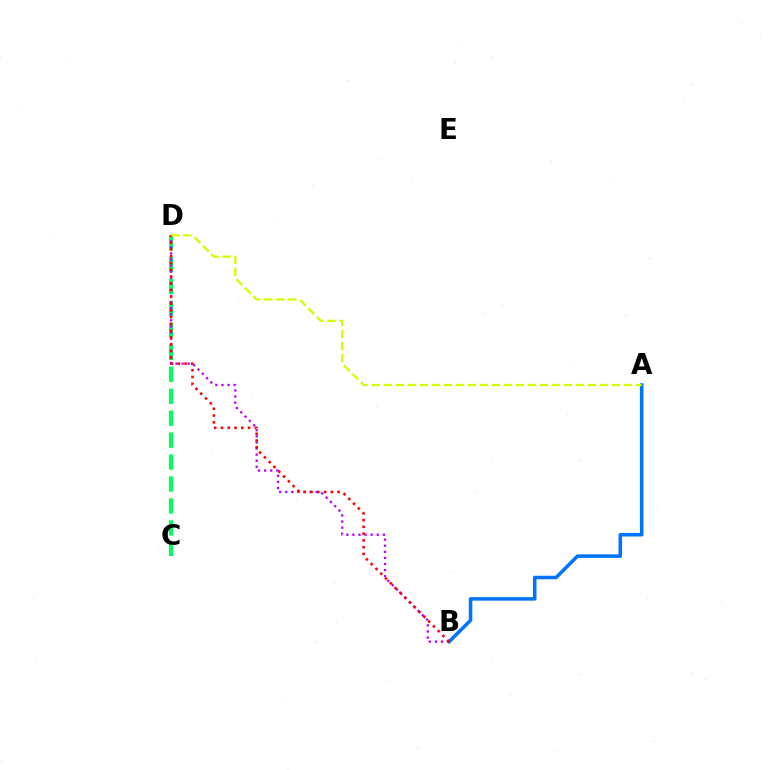{('C', 'D'): [{'color': '#00ff5c', 'line_style': 'dashed', 'thickness': 2.98}], ('B', 'D'): [{'color': '#b900ff', 'line_style': 'dotted', 'thickness': 1.65}, {'color': '#ff0000', 'line_style': 'dotted', 'thickness': 1.84}], ('A', 'B'): [{'color': '#0074ff', 'line_style': 'solid', 'thickness': 2.54}], ('A', 'D'): [{'color': '#d1ff00', 'line_style': 'dashed', 'thickness': 1.63}]}